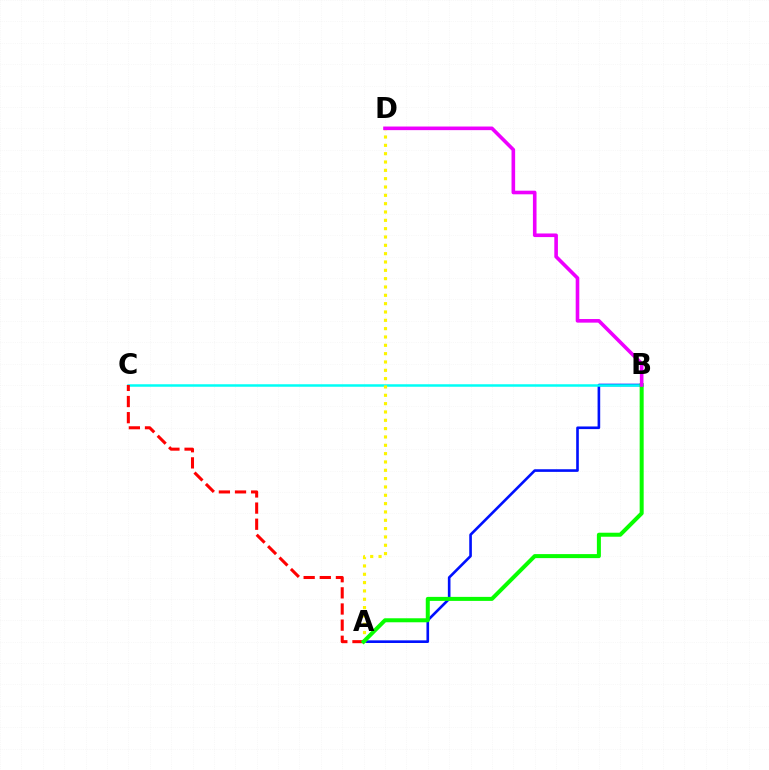{('A', 'B'): [{'color': '#0010ff', 'line_style': 'solid', 'thickness': 1.89}, {'color': '#08ff00', 'line_style': 'solid', 'thickness': 2.89}], ('B', 'C'): [{'color': '#00fff6', 'line_style': 'solid', 'thickness': 1.8}], ('A', 'D'): [{'color': '#fcf500', 'line_style': 'dotted', 'thickness': 2.26}], ('A', 'C'): [{'color': '#ff0000', 'line_style': 'dashed', 'thickness': 2.19}], ('B', 'D'): [{'color': '#ee00ff', 'line_style': 'solid', 'thickness': 2.6}]}